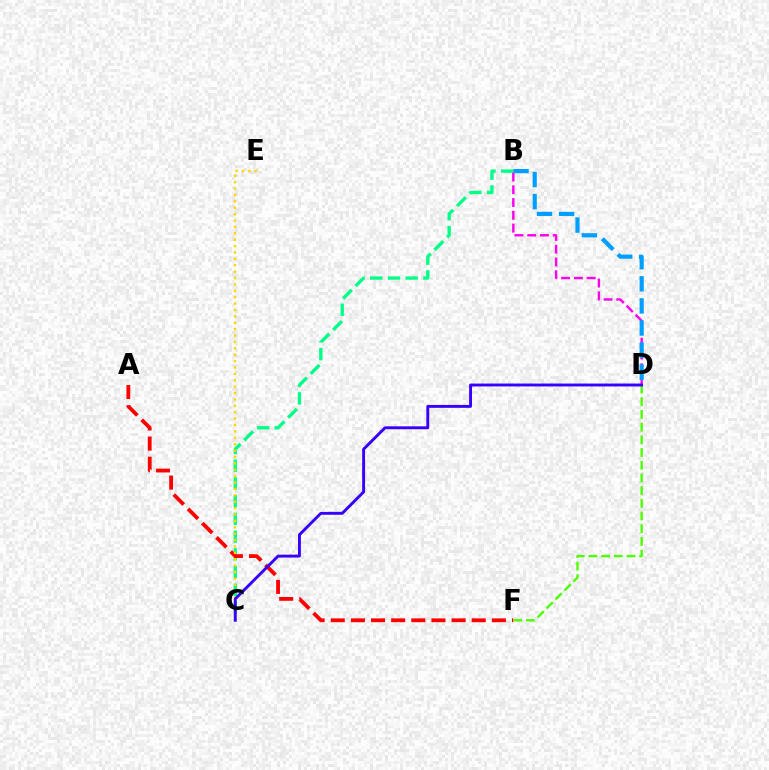{('B', 'C'): [{'color': '#00ff86', 'line_style': 'dashed', 'thickness': 2.41}], ('A', 'F'): [{'color': '#ff0000', 'line_style': 'dashed', 'thickness': 2.74}], ('B', 'D'): [{'color': '#ff00ed', 'line_style': 'dashed', 'thickness': 1.74}, {'color': '#009eff', 'line_style': 'dashed', 'thickness': 3.0}], ('C', 'E'): [{'color': '#ffd500', 'line_style': 'dotted', 'thickness': 1.74}], ('D', 'F'): [{'color': '#4fff00', 'line_style': 'dashed', 'thickness': 1.72}], ('C', 'D'): [{'color': '#3700ff', 'line_style': 'solid', 'thickness': 2.09}]}